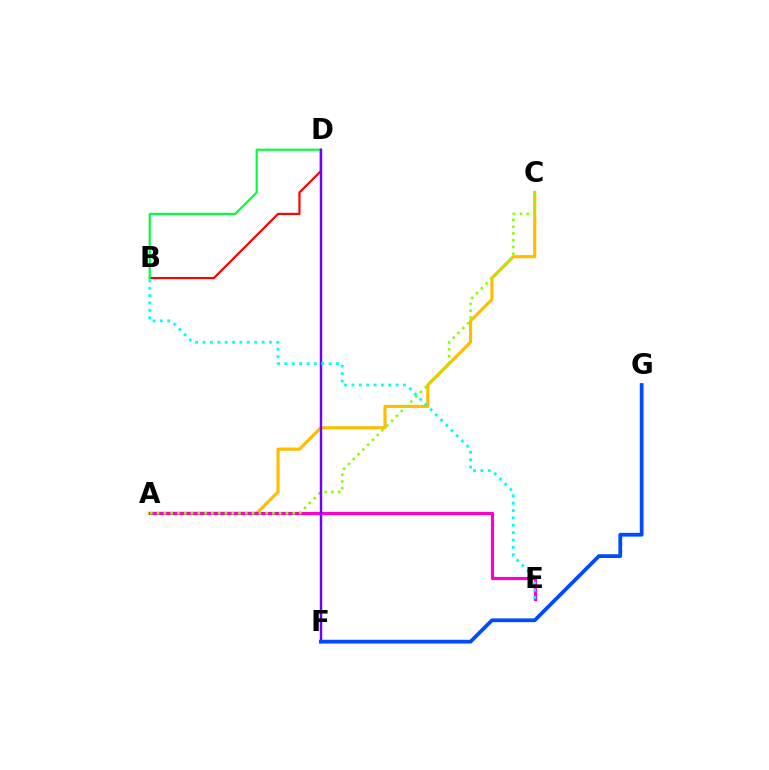{('A', 'C'): [{'color': '#ffbd00', 'line_style': 'solid', 'thickness': 2.28}, {'color': '#84ff00', 'line_style': 'dotted', 'thickness': 1.84}], ('A', 'E'): [{'color': '#ff00cf', 'line_style': 'solid', 'thickness': 2.28}], ('B', 'D'): [{'color': '#ff0000', 'line_style': 'solid', 'thickness': 1.57}, {'color': '#00ff39', 'line_style': 'solid', 'thickness': 1.56}], ('D', 'F'): [{'color': '#7200ff', 'line_style': 'solid', 'thickness': 1.75}], ('F', 'G'): [{'color': '#004bff', 'line_style': 'solid', 'thickness': 2.71}], ('B', 'E'): [{'color': '#00fff6', 'line_style': 'dotted', 'thickness': 2.0}]}